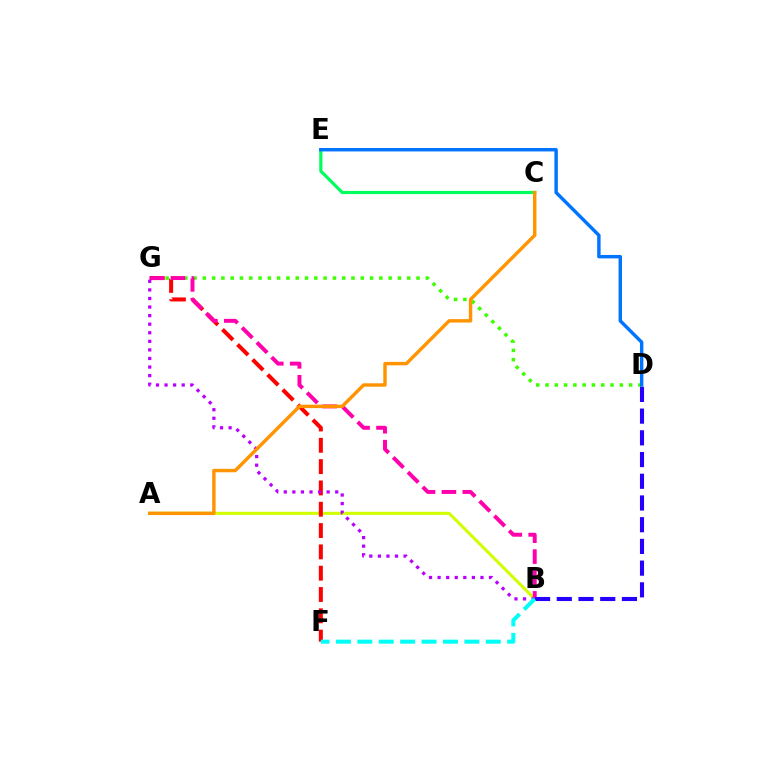{('C', 'E'): [{'color': '#00ff5c', 'line_style': 'solid', 'thickness': 2.29}], ('D', 'G'): [{'color': '#3dff00', 'line_style': 'dotted', 'thickness': 2.52}], ('A', 'B'): [{'color': '#d1ff00', 'line_style': 'solid', 'thickness': 2.21}], ('F', 'G'): [{'color': '#ff0000', 'line_style': 'dashed', 'thickness': 2.9}], ('B', 'G'): [{'color': '#ff00ac', 'line_style': 'dashed', 'thickness': 2.84}, {'color': '#b900ff', 'line_style': 'dotted', 'thickness': 2.33}], ('B', 'D'): [{'color': '#2500ff', 'line_style': 'dashed', 'thickness': 2.95}], ('A', 'C'): [{'color': '#ff9400', 'line_style': 'solid', 'thickness': 2.46}], ('D', 'E'): [{'color': '#0074ff', 'line_style': 'solid', 'thickness': 2.46}], ('B', 'F'): [{'color': '#00fff6', 'line_style': 'dashed', 'thickness': 2.91}]}